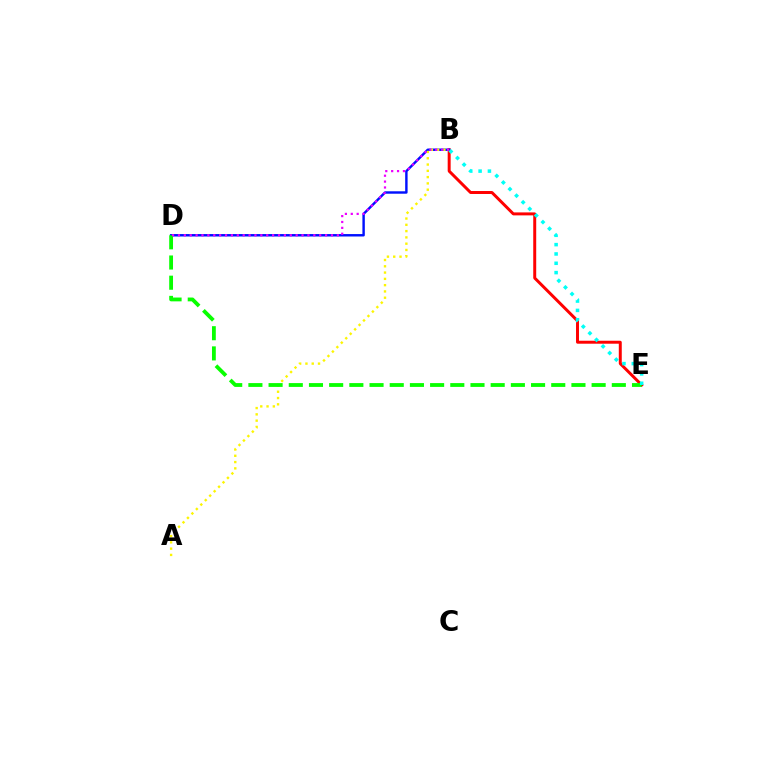{('B', 'E'): [{'color': '#ff0000', 'line_style': 'solid', 'thickness': 2.14}, {'color': '#00fff6', 'line_style': 'dotted', 'thickness': 2.53}], ('B', 'D'): [{'color': '#0010ff', 'line_style': 'solid', 'thickness': 1.75}, {'color': '#ee00ff', 'line_style': 'dotted', 'thickness': 1.6}], ('A', 'B'): [{'color': '#fcf500', 'line_style': 'dotted', 'thickness': 1.71}], ('D', 'E'): [{'color': '#08ff00', 'line_style': 'dashed', 'thickness': 2.74}]}